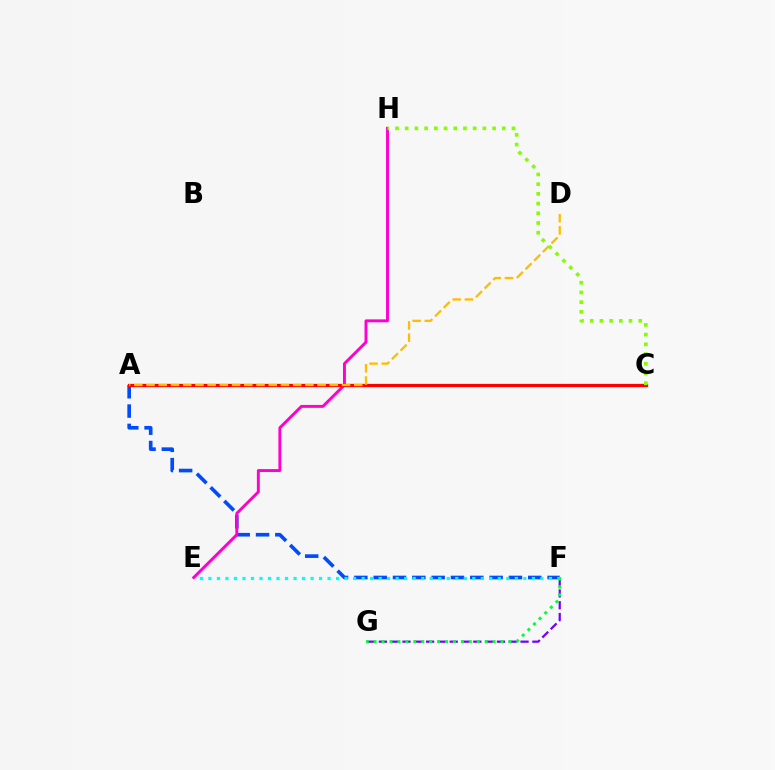{('F', 'G'): [{'color': '#7200ff', 'line_style': 'dashed', 'thickness': 1.6}, {'color': '#00ff39', 'line_style': 'dotted', 'thickness': 2.16}], ('A', 'F'): [{'color': '#004bff', 'line_style': 'dashed', 'thickness': 2.63}], ('E', 'H'): [{'color': '#ff00cf', 'line_style': 'solid', 'thickness': 2.1}], ('A', 'C'): [{'color': '#ff0000', 'line_style': 'solid', 'thickness': 2.35}], ('E', 'F'): [{'color': '#00fff6', 'line_style': 'dotted', 'thickness': 2.31}], ('A', 'D'): [{'color': '#ffbd00', 'line_style': 'dashed', 'thickness': 1.66}], ('C', 'H'): [{'color': '#84ff00', 'line_style': 'dotted', 'thickness': 2.64}]}